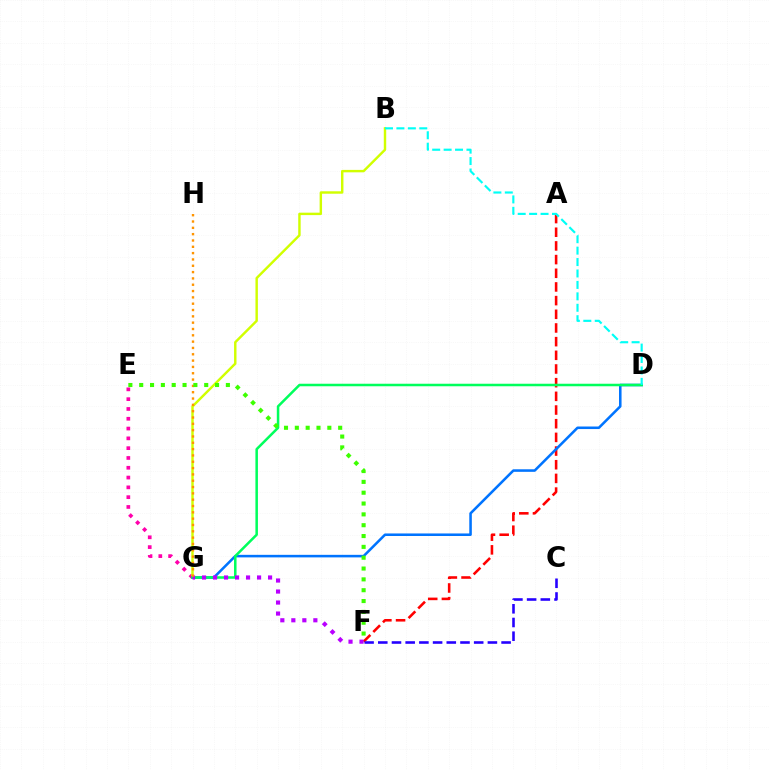{('E', 'G'): [{'color': '#ff00ac', 'line_style': 'dotted', 'thickness': 2.66}], ('B', 'G'): [{'color': '#d1ff00', 'line_style': 'solid', 'thickness': 1.75}], ('A', 'F'): [{'color': '#ff0000', 'line_style': 'dashed', 'thickness': 1.86}], ('D', 'G'): [{'color': '#0074ff', 'line_style': 'solid', 'thickness': 1.84}, {'color': '#00ff5c', 'line_style': 'solid', 'thickness': 1.81}], ('F', 'G'): [{'color': '#b900ff', 'line_style': 'dotted', 'thickness': 2.99}], ('G', 'H'): [{'color': '#ff9400', 'line_style': 'dotted', 'thickness': 1.72}], ('B', 'D'): [{'color': '#00fff6', 'line_style': 'dashed', 'thickness': 1.55}], ('C', 'F'): [{'color': '#2500ff', 'line_style': 'dashed', 'thickness': 1.86}], ('E', 'F'): [{'color': '#3dff00', 'line_style': 'dotted', 'thickness': 2.94}]}